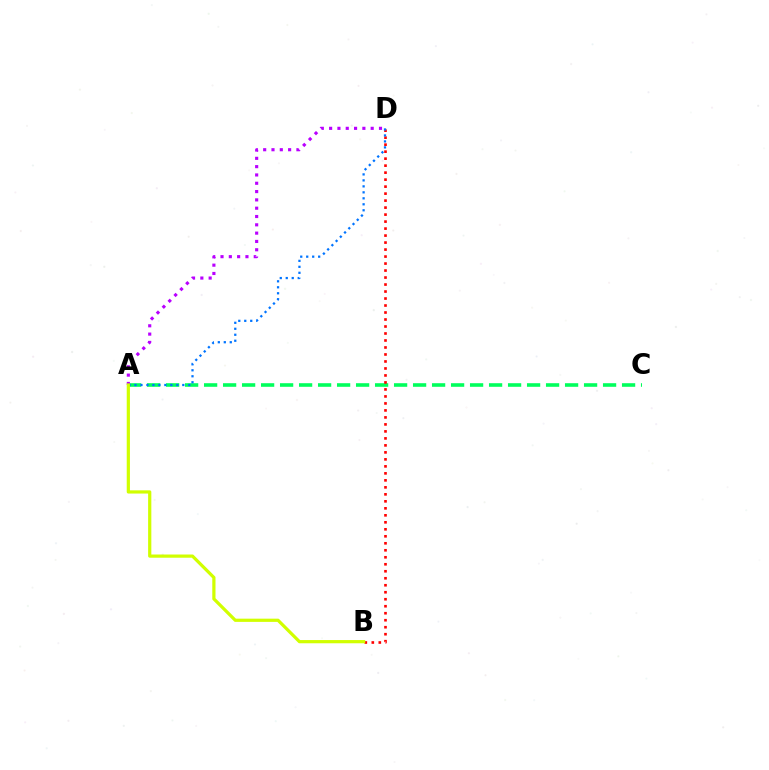{('A', 'C'): [{'color': '#00ff5c', 'line_style': 'dashed', 'thickness': 2.58}], ('B', 'D'): [{'color': '#ff0000', 'line_style': 'dotted', 'thickness': 1.9}], ('A', 'D'): [{'color': '#b900ff', 'line_style': 'dotted', 'thickness': 2.26}, {'color': '#0074ff', 'line_style': 'dotted', 'thickness': 1.62}], ('A', 'B'): [{'color': '#d1ff00', 'line_style': 'solid', 'thickness': 2.32}]}